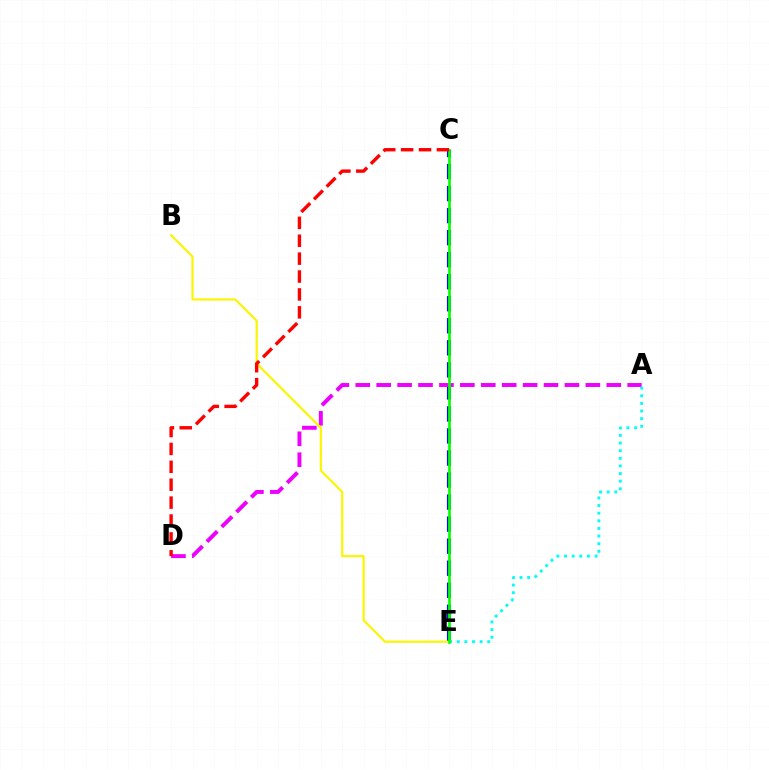{('C', 'E'): [{'color': '#0010ff', 'line_style': 'dashed', 'thickness': 2.99}, {'color': '#08ff00', 'line_style': 'solid', 'thickness': 1.96}], ('A', 'D'): [{'color': '#ee00ff', 'line_style': 'dashed', 'thickness': 2.84}], ('A', 'E'): [{'color': '#00fff6', 'line_style': 'dotted', 'thickness': 2.07}], ('B', 'E'): [{'color': '#fcf500', 'line_style': 'solid', 'thickness': 1.56}], ('C', 'D'): [{'color': '#ff0000', 'line_style': 'dashed', 'thickness': 2.43}]}